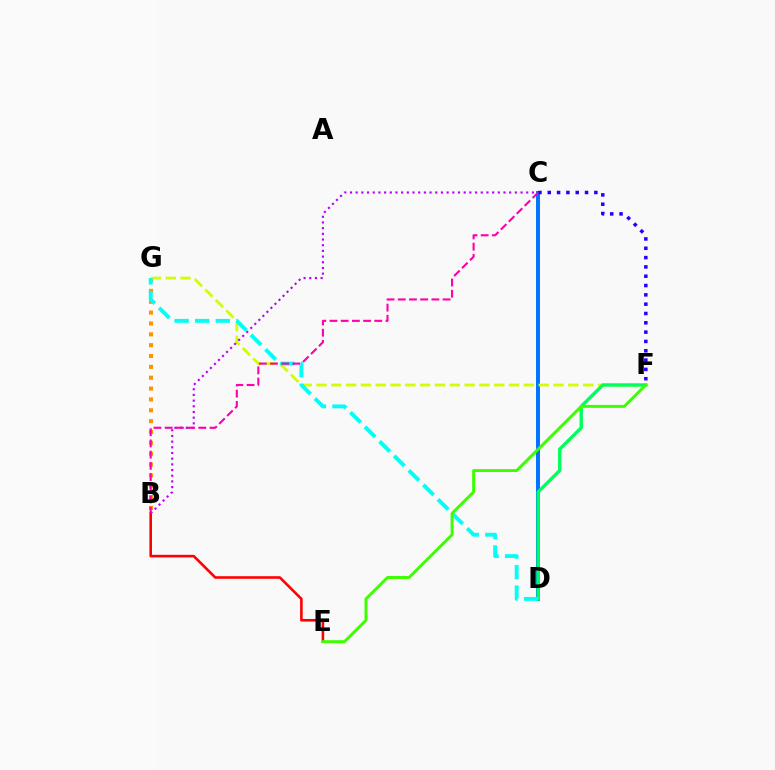{('B', 'G'): [{'color': '#ff9400', 'line_style': 'dotted', 'thickness': 2.95}], ('C', 'D'): [{'color': '#0074ff', 'line_style': 'solid', 'thickness': 2.86}], ('F', 'G'): [{'color': '#d1ff00', 'line_style': 'dashed', 'thickness': 2.01}], ('D', 'F'): [{'color': '#00ff5c', 'line_style': 'solid', 'thickness': 2.42}], ('D', 'G'): [{'color': '#00fff6', 'line_style': 'dashed', 'thickness': 2.79}], ('C', 'F'): [{'color': '#2500ff', 'line_style': 'dotted', 'thickness': 2.53}], ('B', 'E'): [{'color': '#ff0000', 'line_style': 'solid', 'thickness': 1.87}], ('B', 'C'): [{'color': '#b900ff', 'line_style': 'dotted', 'thickness': 1.54}, {'color': '#ff00ac', 'line_style': 'dashed', 'thickness': 1.52}], ('E', 'F'): [{'color': '#3dff00', 'line_style': 'solid', 'thickness': 2.12}]}